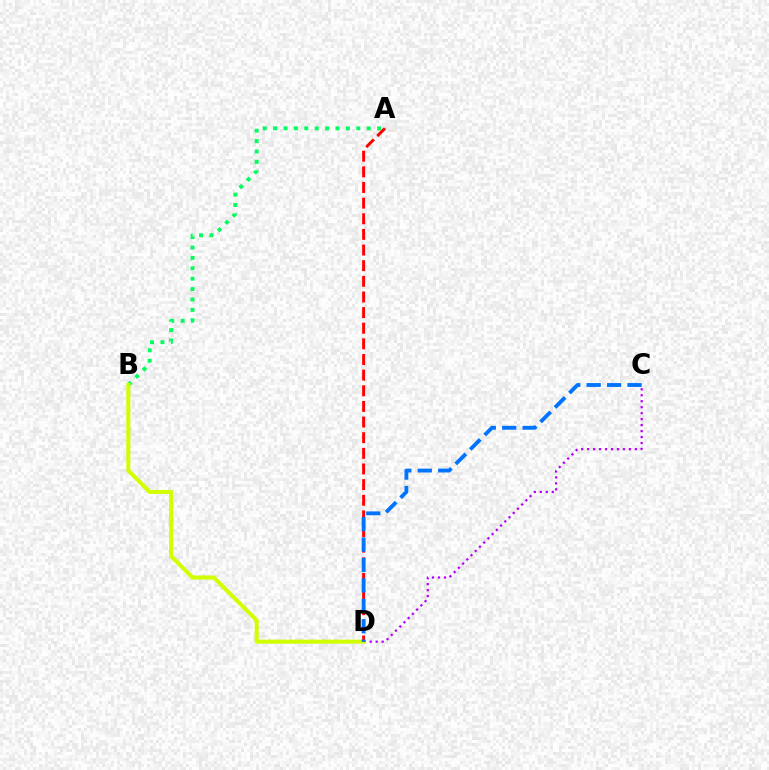{('C', 'D'): [{'color': '#b900ff', 'line_style': 'dotted', 'thickness': 1.62}, {'color': '#0074ff', 'line_style': 'dashed', 'thickness': 2.78}], ('A', 'B'): [{'color': '#00ff5c', 'line_style': 'dotted', 'thickness': 2.82}], ('B', 'D'): [{'color': '#d1ff00', 'line_style': 'solid', 'thickness': 2.91}], ('A', 'D'): [{'color': '#ff0000', 'line_style': 'dashed', 'thickness': 2.12}]}